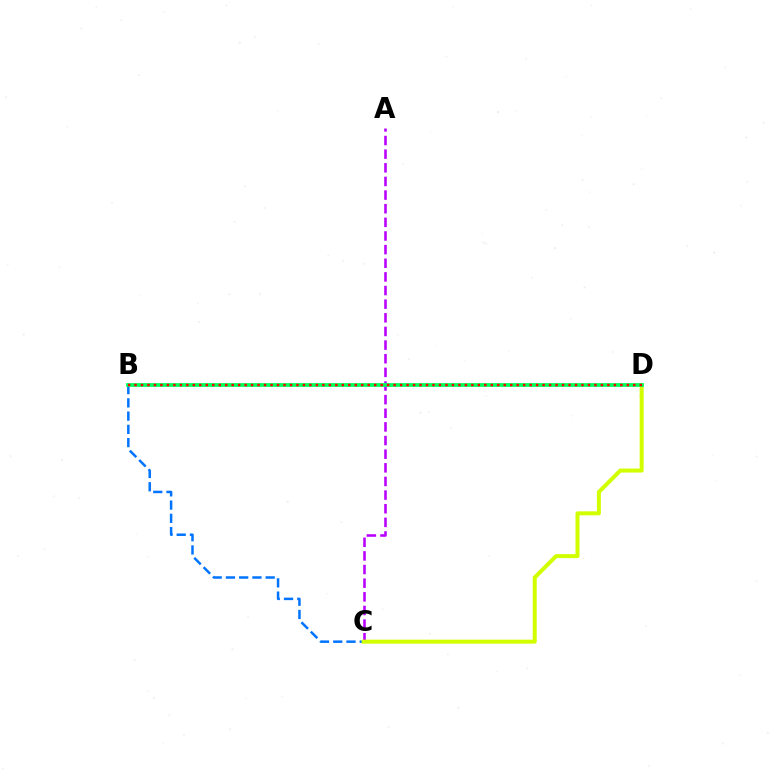{('A', 'C'): [{'color': '#b900ff', 'line_style': 'dashed', 'thickness': 1.85}], ('B', 'C'): [{'color': '#0074ff', 'line_style': 'dashed', 'thickness': 1.8}], ('C', 'D'): [{'color': '#d1ff00', 'line_style': 'solid', 'thickness': 2.88}], ('B', 'D'): [{'color': '#00ff5c', 'line_style': 'solid', 'thickness': 2.72}, {'color': '#ff0000', 'line_style': 'dotted', 'thickness': 1.76}]}